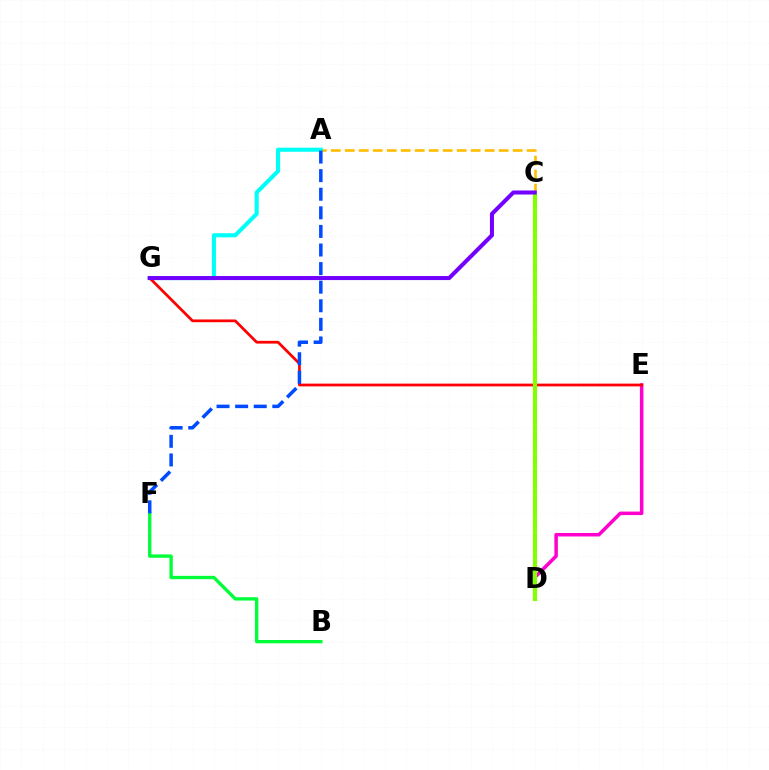{('A', 'C'): [{'color': '#ffbd00', 'line_style': 'dashed', 'thickness': 1.9}], ('D', 'E'): [{'color': '#ff00cf', 'line_style': 'solid', 'thickness': 2.53}], ('A', 'G'): [{'color': '#00fff6', 'line_style': 'solid', 'thickness': 2.95}], ('E', 'G'): [{'color': '#ff0000', 'line_style': 'solid', 'thickness': 1.97}], ('C', 'D'): [{'color': '#84ff00', 'line_style': 'solid', 'thickness': 2.99}], ('B', 'F'): [{'color': '#00ff39', 'line_style': 'solid', 'thickness': 2.39}], ('C', 'G'): [{'color': '#7200ff', 'line_style': 'solid', 'thickness': 2.91}], ('A', 'F'): [{'color': '#004bff', 'line_style': 'dashed', 'thickness': 2.53}]}